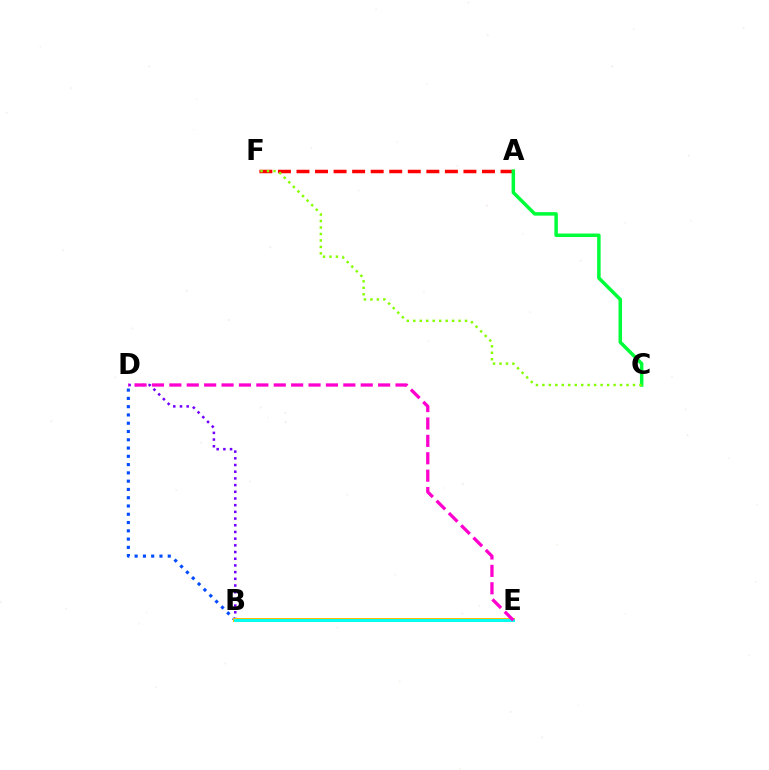{('A', 'F'): [{'color': '#ff0000', 'line_style': 'dashed', 'thickness': 2.52}], ('B', 'D'): [{'color': '#004bff', 'line_style': 'dotted', 'thickness': 2.25}, {'color': '#7200ff', 'line_style': 'dotted', 'thickness': 1.82}], ('A', 'C'): [{'color': '#00ff39', 'line_style': 'solid', 'thickness': 2.52}], ('B', 'E'): [{'color': '#ffbd00', 'line_style': 'solid', 'thickness': 2.88}, {'color': '#00fff6', 'line_style': 'solid', 'thickness': 2.09}], ('C', 'F'): [{'color': '#84ff00', 'line_style': 'dotted', 'thickness': 1.76}], ('D', 'E'): [{'color': '#ff00cf', 'line_style': 'dashed', 'thickness': 2.36}]}